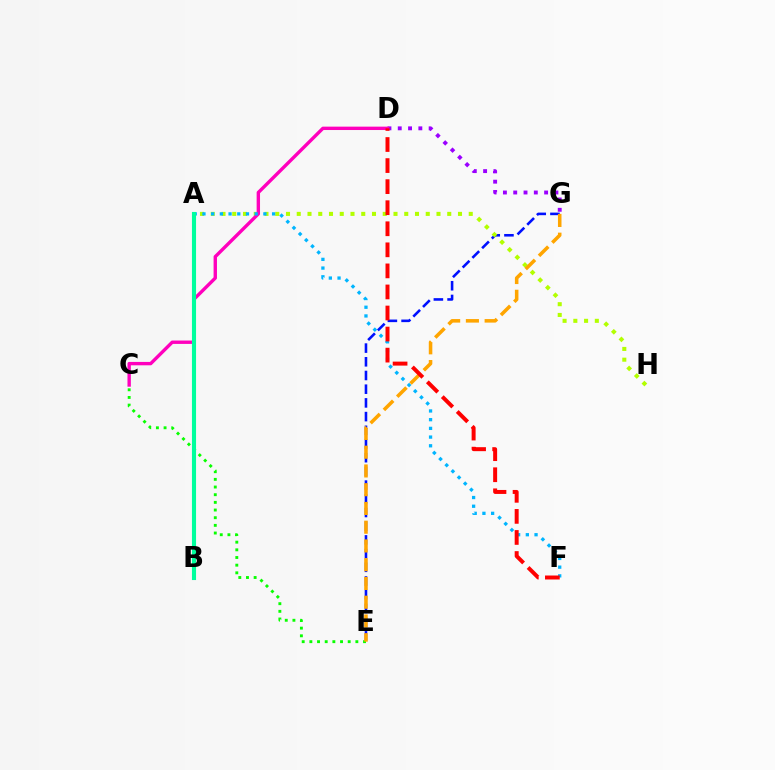{('E', 'G'): [{'color': '#0010ff', 'line_style': 'dashed', 'thickness': 1.86}, {'color': '#ffa500', 'line_style': 'dashed', 'thickness': 2.55}], ('D', 'G'): [{'color': '#9b00ff', 'line_style': 'dotted', 'thickness': 2.8}], ('C', 'E'): [{'color': '#08ff00', 'line_style': 'dotted', 'thickness': 2.08}], ('A', 'H'): [{'color': '#b3ff00', 'line_style': 'dotted', 'thickness': 2.92}], ('C', 'D'): [{'color': '#ff00bd', 'line_style': 'solid', 'thickness': 2.43}], ('A', 'F'): [{'color': '#00b5ff', 'line_style': 'dotted', 'thickness': 2.37}], ('D', 'F'): [{'color': '#ff0000', 'line_style': 'dashed', 'thickness': 2.86}], ('A', 'B'): [{'color': '#00ff9d', 'line_style': 'solid', 'thickness': 2.95}]}